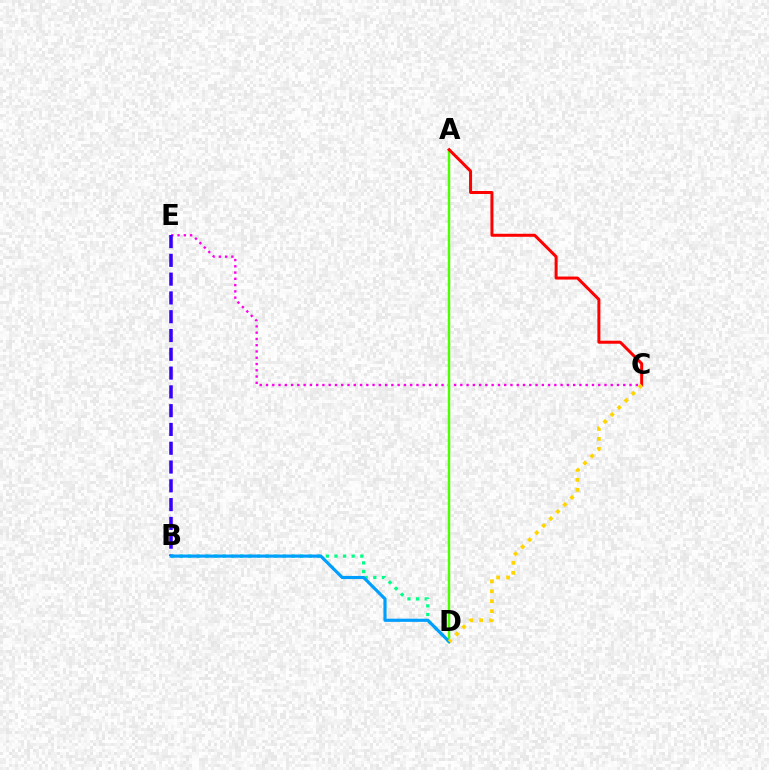{('C', 'E'): [{'color': '#ff00ed', 'line_style': 'dotted', 'thickness': 1.7}], ('B', 'E'): [{'color': '#3700ff', 'line_style': 'dashed', 'thickness': 2.55}], ('A', 'D'): [{'color': '#4fff00', 'line_style': 'solid', 'thickness': 1.76}], ('A', 'C'): [{'color': '#ff0000', 'line_style': 'solid', 'thickness': 2.16}], ('B', 'D'): [{'color': '#00ff86', 'line_style': 'dotted', 'thickness': 2.34}, {'color': '#009eff', 'line_style': 'solid', 'thickness': 2.27}], ('C', 'D'): [{'color': '#ffd500', 'line_style': 'dotted', 'thickness': 2.71}]}